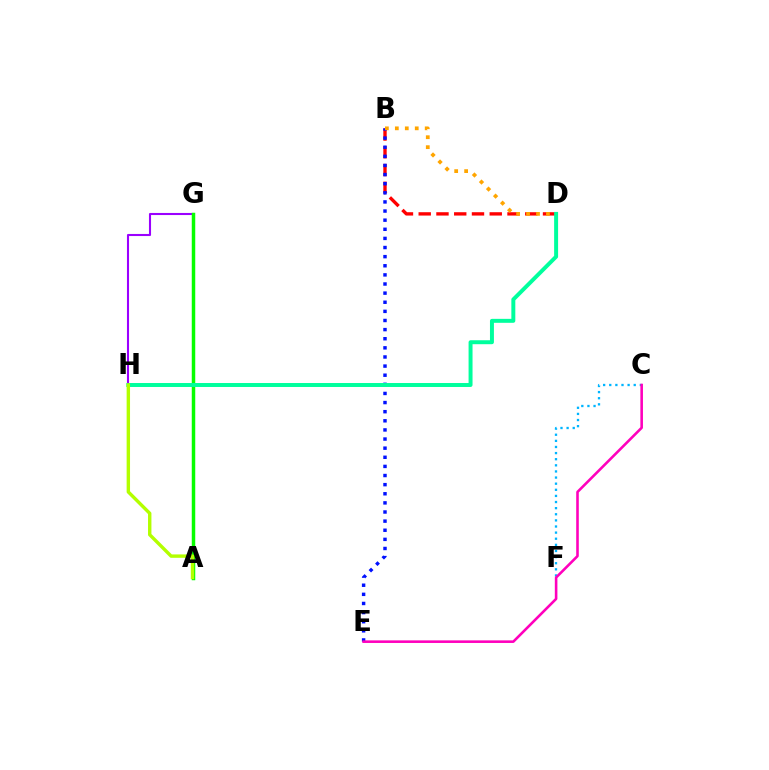{('C', 'F'): [{'color': '#00b5ff', 'line_style': 'dotted', 'thickness': 1.66}], ('G', 'H'): [{'color': '#9b00ff', 'line_style': 'solid', 'thickness': 1.5}], ('B', 'D'): [{'color': '#ff0000', 'line_style': 'dashed', 'thickness': 2.41}, {'color': '#ffa500', 'line_style': 'dotted', 'thickness': 2.7}], ('B', 'E'): [{'color': '#0010ff', 'line_style': 'dotted', 'thickness': 2.48}], ('C', 'E'): [{'color': '#ff00bd', 'line_style': 'solid', 'thickness': 1.86}], ('A', 'G'): [{'color': '#08ff00', 'line_style': 'solid', 'thickness': 2.5}], ('D', 'H'): [{'color': '#00ff9d', 'line_style': 'solid', 'thickness': 2.85}], ('A', 'H'): [{'color': '#b3ff00', 'line_style': 'solid', 'thickness': 2.45}]}